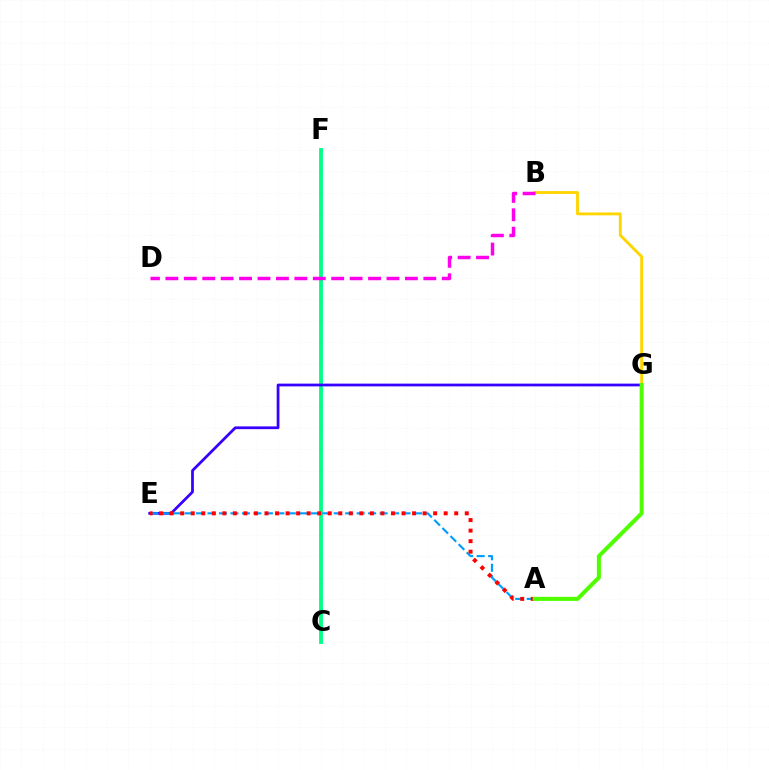{('C', 'F'): [{'color': '#00ff86', 'line_style': 'solid', 'thickness': 2.77}], ('E', 'G'): [{'color': '#3700ff', 'line_style': 'solid', 'thickness': 1.98}], ('A', 'E'): [{'color': '#009eff', 'line_style': 'dashed', 'thickness': 1.56}, {'color': '#ff0000', 'line_style': 'dotted', 'thickness': 2.86}], ('B', 'G'): [{'color': '#ffd500', 'line_style': 'solid', 'thickness': 2.06}], ('A', 'G'): [{'color': '#4fff00', 'line_style': 'solid', 'thickness': 2.91}], ('B', 'D'): [{'color': '#ff00ed', 'line_style': 'dashed', 'thickness': 2.5}]}